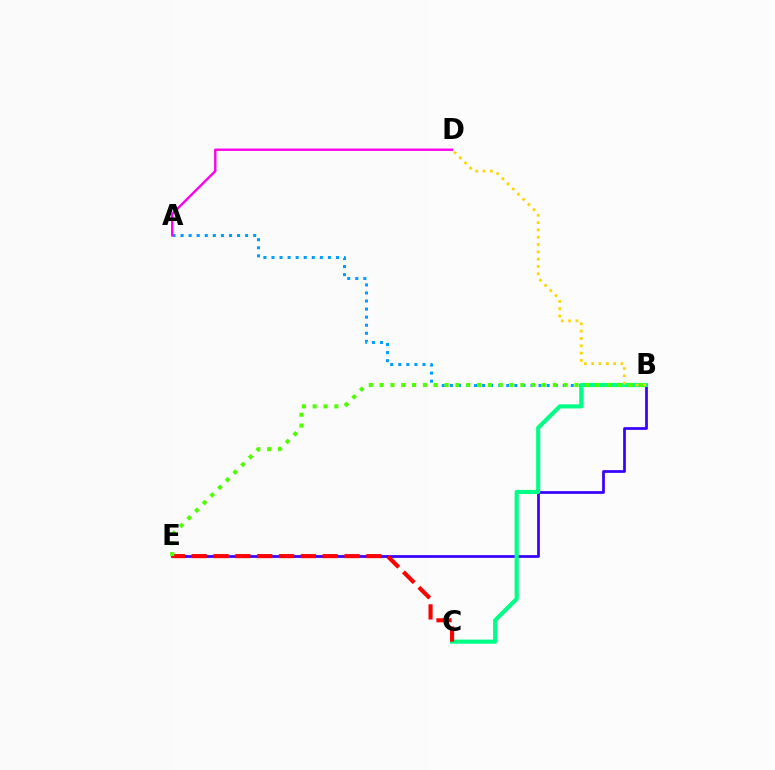{('B', 'E'): [{'color': '#3700ff', 'line_style': 'solid', 'thickness': 1.97}, {'color': '#4fff00', 'line_style': 'dotted', 'thickness': 2.94}], ('A', 'B'): [{'color': '#009eff', 'line_style': 'dotted', 'thickness': 2.19}], ('B', 'C'): [{'color': '#00ff86', 'line_style': 'solid', 'thickness': 2.97}], ('B', 'D'): [{'color': '#ffd500', 'line_style': 'dotted', 'thickness': 1.99}], ('C', 'E'): [{'color': '#ff0000', 'line_style': 'dashed', 'thickness': 2.97}], ('A', 'D'): [{'color': '#ff00ed', 'line_style': 'solid', 'thickness': 1.72}]}